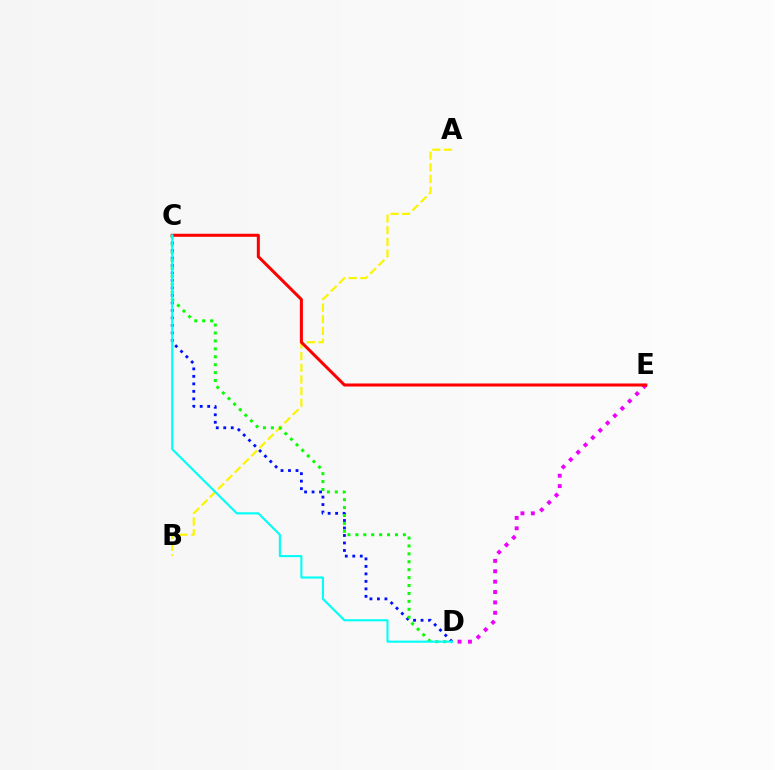{('C', 'D'): [{'color': '#0010ff', 'line_style': 'dotted', 'thickness': 2.04}, {'color': '#08ff00', 'line_style': 'dotted', 'thickness': 2.15}, {'color': '#00fff6', 'line_style': 'solid', 'thickness': 1.53}], ('A', 'B'): [{'color': '#fcf500', 'line_style': 'dashed', 'thickness': 1.59}], ('D', 'E'): [{'color': '#ee00ff', 'line_style': 'dotted', 'thickness': 2.82}], ('C', 'E'): [{'color': '#ff0000', 'line_style': 'solid', 'thickness': 2.18}]}